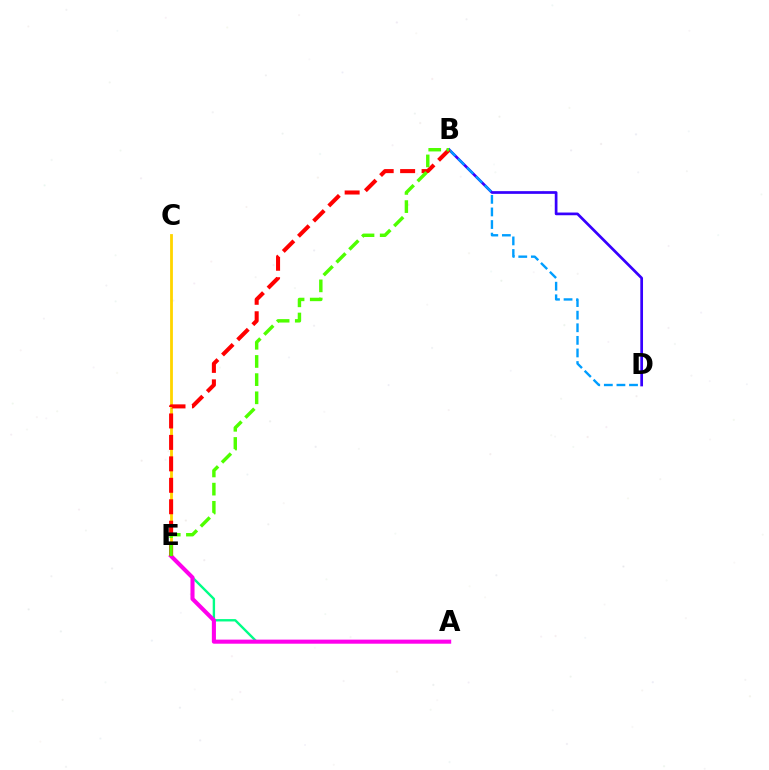{('A', 'E'): [{'color': '#00ff86', 'line_style': 'solid', 'thickness': 1.71}, {'color': '#ff00ed', 'line_style': 'solid', 'thickness': 2.94}], ('B', 'D'): [{'color': '#3700ff', 'line_style': 'solid', 'thickness': 1.95}, {'color': '#009eff', 'line_style': 'dashed', 'thickness': 1.71}], ('C', 'E'): [{'color': '#ffd500', 'line_style': 'solid', 'thickness': 2.02}], ('B', 'E'): [{'color': '#ff0000', 'line_style': 'dashed', 'thickness': 2.91}, {'color': '#4fff00', 'line_style': 'dashed', 'thickness': 2.47}]}